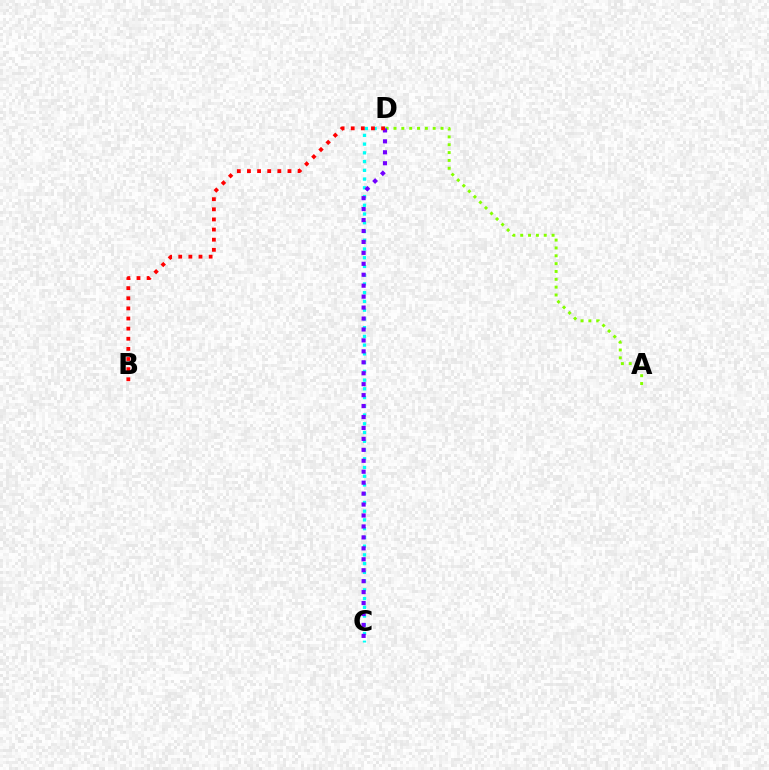{('A', 'D'): [{'color': '#84ff00', 'line_style': 'dotted', 'thickness': 2.13}], ('C', 'D'): [{'color': '#00fff6', 'line_style': 'dotted', 'thickness': 2.37}, {'color': '#7200ff', 'line_style': 'dotted', 'thickness': 2.97}], ('B', 'D'): [{'color': '#ff0000', 'line_style': 'dotted', 'thickness': 2.75}]}